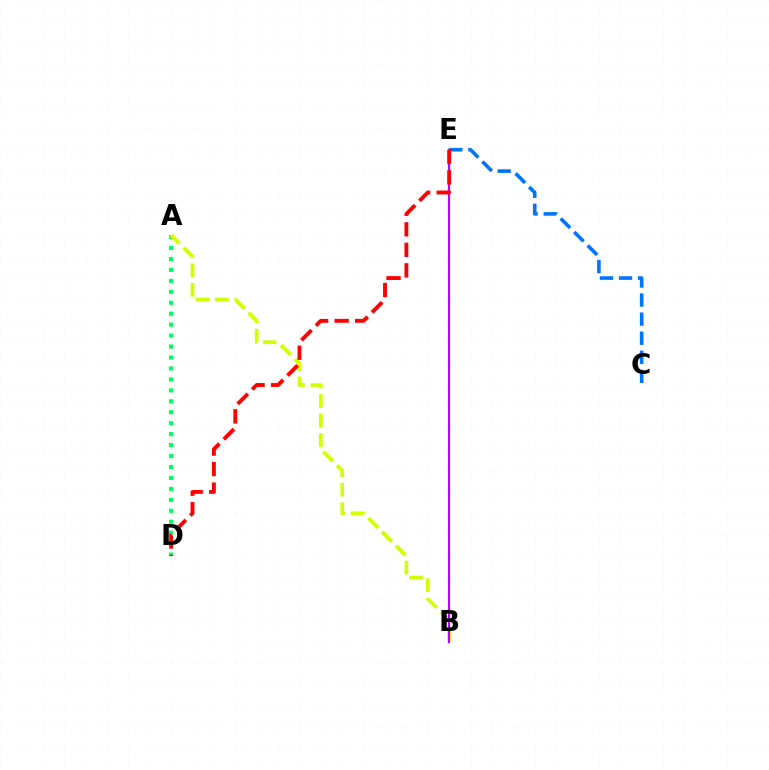{('A', 'D'): [{'color': '#00ff5c', 'line_style': 'dotted', 'thickness': 2.97}], ('C', 'E'): [{'color': '#0074ff', 'line_style': 'dashed', 'thickness': 2.59}], ('A', 'B'): [{'color': '#d1ff00', 'line_style': 'dashed', 'thickness': 2.65}], ('B', 'E'): [{'color': '#b900ff', 'line_style': 'solid', 'thickness': 1.53}], ('D', 'E'): [{'color': '#ff0000', 'line_style': 'dashed', 'thickness': 2.79}]}